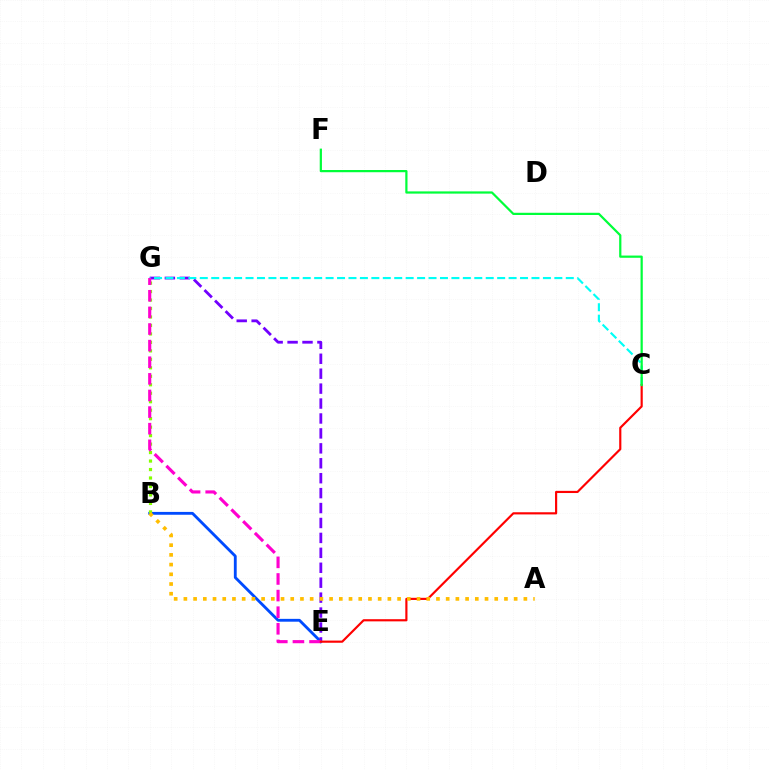{('B', 'E'): [{'color': '#004bff', 'line_style': 'solid', 'thickness': 2.04}], ('E', 'G'): [{'color': '#7200ff', 'line_style': 'dashed', 'thickness': 2.03}, {'color': '#ff00cf', 'line_style': 'dashed', 'thickness': 2.26}], ('C', 'G'): [{'color': '#00fff6', 'line_style': 'dashed', 'thickness': 1.55}], ('B', 'G'): [{'color': '#84ff00', 'line_style': 'dotted', 'thickness': 2.3}], ('C', 'E'): [{'color': '#ff0000', 'line_style': 'solid', 'thickness': 1.56}], ('C', 'F'): [{'color': '#00ff39', 'line_style': 'solid', 'thickness': 1.6}], ('A', 'B'): [{'color': '#ffbd00', 'line_style': 'dotted', 'thickness': 2.64}]}